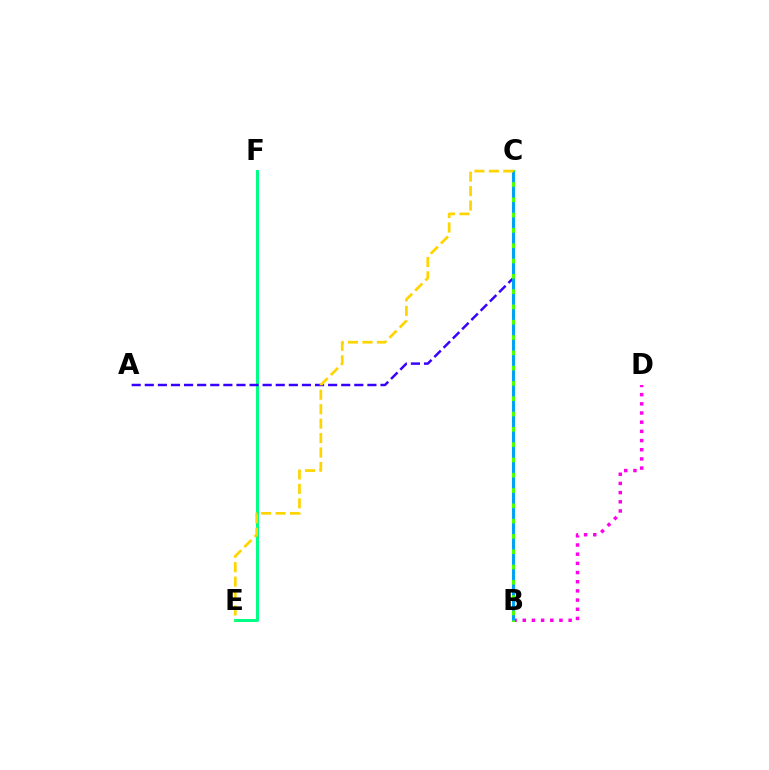{('E', 'F'): [{'color': '#00ff86', 'line_style': 'solid', 'thickness': 2.16}], ('B', 'D'): [{'color': '#ff00ed', 'line_style': 'dotted', 'thickness': 2.49}], ('A', 'C'): [{'color': '#3700ff', 'line_style': 'dashed', 'thickness': 1.78}], ('B', 'C'): [{'color': '#ff0000', 'line_style': 'dotted', 'thickness': 2.16}, {'color': '#4fff00', 'line_style': 'solid', 'thickness': 2.23}, {'color': '#009eff', 'line_style': 'dashed', 'thickness': 2.08}], ('C', 'E'): [{'color': '#ffd500', 'line_style': 'dashed', 'thickness': 1.96}]}